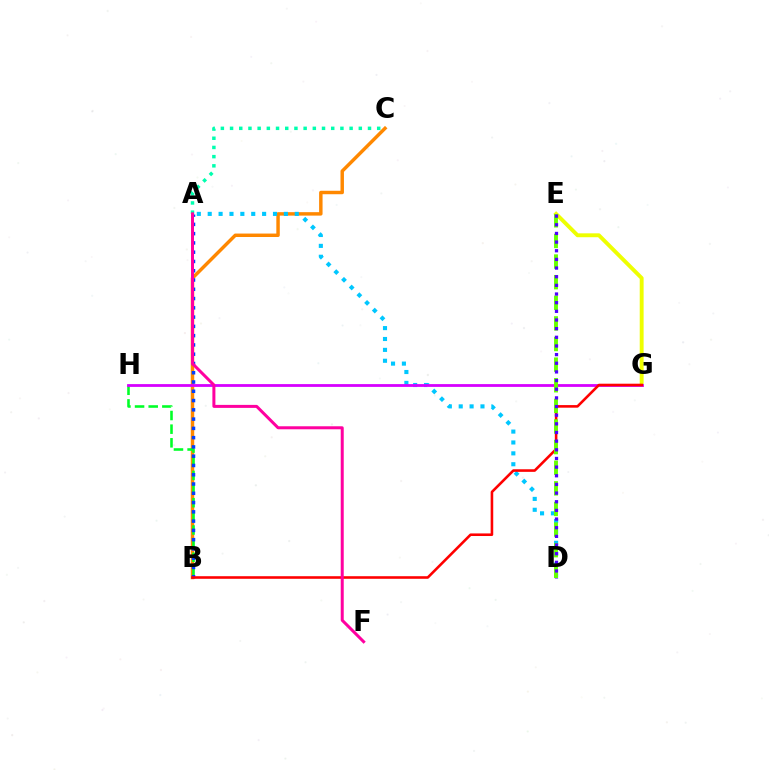{('B', 'C'): [{'color': '#ff8800', 'line_style': 'solid', 'thickness': 2.48}], ('A', 'C'): [{'color': '#00ffaf', 'line_style': 'dotted', 'thickness': 2.5}], ('B', 'H'): [{'color': '#00ff27', 'line_style': 'dashed', 'thickness': 1.85}], ('E', 'G'): [{'color': '#eeff00', 'line_style': 'solid', 'thickness': 2.8}], ('A', 'D'): [{'color': '#00c7ff', 'line_style': 'dotted', 'thickness': 2.96}], ('A', 'B'): [{'color': '#003fff', 'line_style': 'dotted', 'thickness': 2.52}], ('G', 'H'): [{'color': '#d600ff', 'line_style': 'solid', 'thickness': 2.01}], ('B', 'G'): [{'color': '#ff0000', 'line_style': 'solid', 'thickness': 1.86}], ('D', 'E'): [{'color': '#66ff00', 'line_style': 'dashed', 'thickness': 2.8}, {'color': '#4f00ff', 'line_style': 'dotted', 'thickness': 2.35}], ('A', 'F'): [{'color': '#ff00a0', 'line_style': 'solid', 'thickness': 2.16}]}